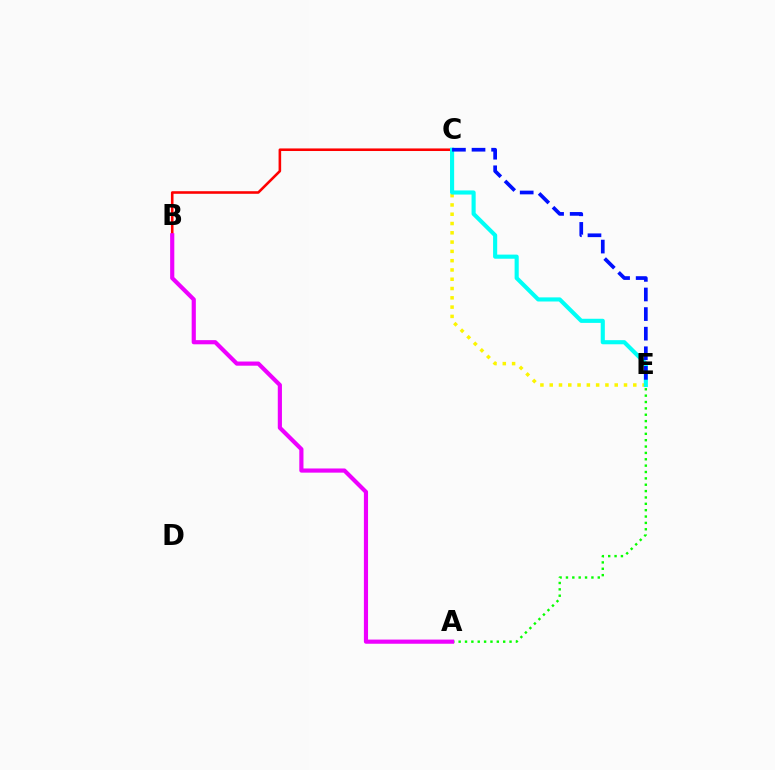{('C', 'E'): [{'color': '#fcf500', 'line_style': 'dotted', 'thickness': 2.52}, {'color': '#00fff6', 'line_style': 'solid', 'thickness': 2.96}, {'color': '#0010ff', 'line_style': 'dashed', 'thickness': 2.66}], ('B', 'C'): [{'color': '#ff0000', 'line_style': 'solid', 'thickness': 1.86}], ('A', 'E'): [{'color': '#08ff00', 'line_style': 'dotted', 'thickness': 1.73}], ('A', 'B'): [{'color': '#ee00ff', 'line_style': 'solid', 'thickness': 3.0}]}